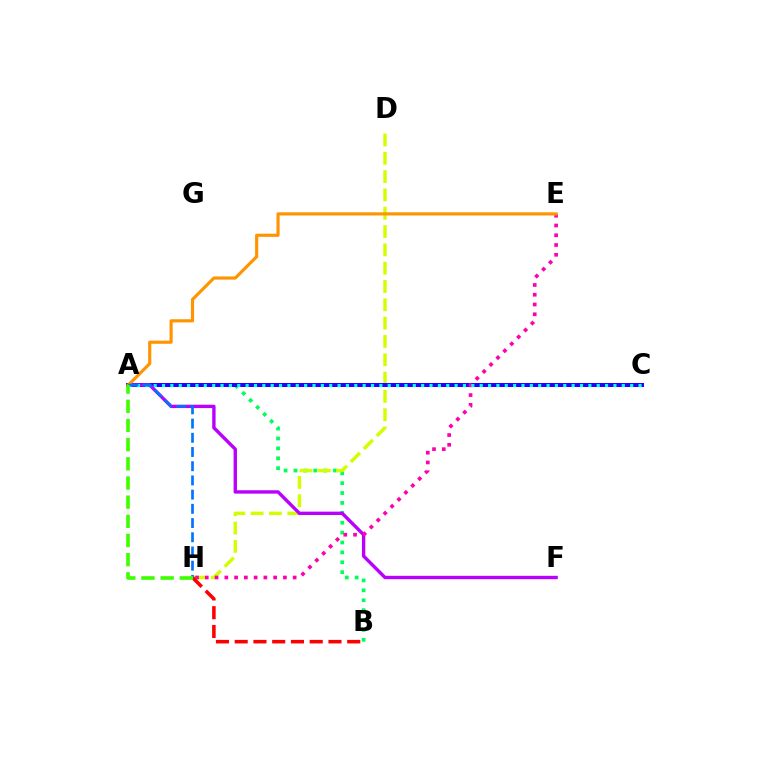{('A', 'B'): [{'color': '#00ff5c', 'line_style': 'dotted', 'thickness': 2.69}], ('D', 'H'): [{'color': '#d1ff00', 'line_style': 'dashed', 'thickness': 2.49}], ('A', 'C'): [{'color': '#2500ff', 'line_style': 'solid', 'thickness': 2.9}, {'color': '#00fff6', 'line_style': 'dotted', 'thickness': 2.27}], ('A', 'F'): [{'color': '#b900ff', 'line_style': 'solid', 'thickness': 2.44}], ('E', 'H'): [{'color': '#ff00ac', 'line_style': 'dotted', 'thickness': 2.65}], ('A', 'E'): [{'color': '#ff9400', 'line_style': 'solid', 'thickness': 2.27}], ('B', 'H'): [{'color': '#ff0000', 'line_style': 'dashed', 'thickness': 2.55}], ('A', 'H'): [{'color': '#0074ff', 'line_style': 'dashed', 'thickness': 1.93}, {'color': '#3dff00', 'line_style': 'dashed', 'thickness': 2.6}]}